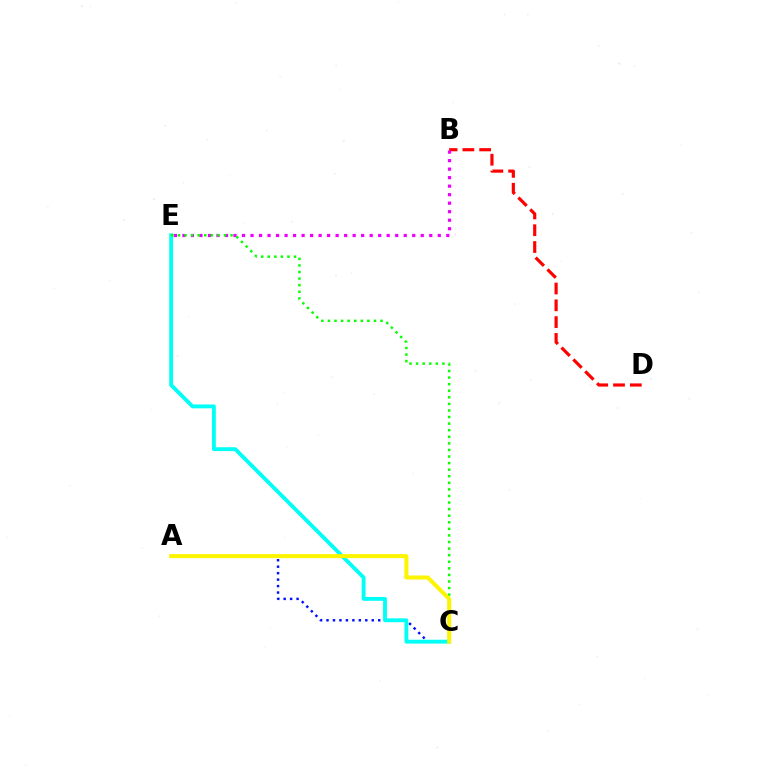{('B', 'D'): [{'color': '#ff0000', 'line_style': 'dashed', 'thickness': 2.28}], ('A', 'C'): [{'color': '#0010ff', 'line_style': 'dotted', 'thickness': 1.76}, {'color': '#fcf500', 'line_style': 'solid', 'thickness': 2.89}], ('C', 'E'): [{'color': '#00fff6', 'line_style': 'solid', 'thickness': 2.78}, {'color': '#08ff00', 'line_style': 'dotted', 'thickness': 1.79}], ('B', 'E'): [{'color': '#ee00ff', 'line_style': 'dotted', 'thickness': 2.31}]}